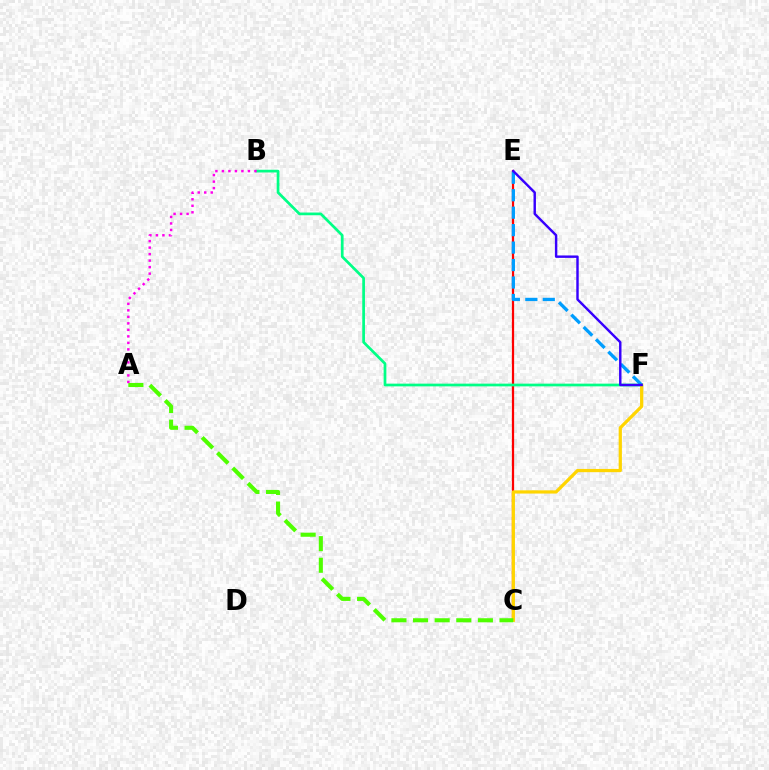{('C', 'E'): [{'color': '#ff0000', 'line_style': 'solid', 'thickness': 1.62}], ('B', 'F'): [{'color': '#00ff86', 'line_style': 'solid', 'thickness': 1.96}], ('C', 'F'): [{'color': '#ffd500', 'line_style': 'solid', 'thickness': 2.33}], ('A', 'C'): [{'color': '#4fff00', 'line_style': 'dashed', 'thickness': 2.94}], ('A', 'B'): [{'color': '#ff00ed', 'line_style': 'dotted', 'thickness': 1.77}], ('E', 'F'): [{'color': '#009eff', 'line_style': 'dashed', 'thickness': 2.37}, {'color': '#3700ff', 'line_style': 'solid', 'thickness': 1.75}]}